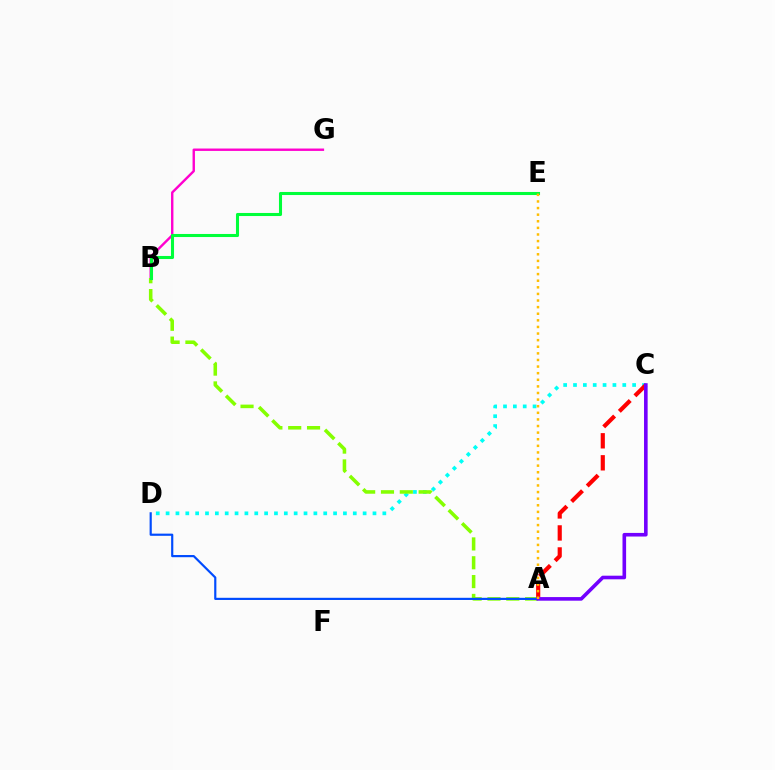{('C', 'D'): [{'color': '#00fff6', 'line_style': 'dotted', 'thickness': 2.68}], ('B', 'G'): [{'color': '#ff00cf', 'line_style': 'solid', 'thickness': 1.73}], ('A', 'B'): [{'color': '#84ff00', 'line_style': 'dashed', 'thickness': 2.56}], ('A', 'C'): [{'color': '#ff0000', 'line_style': 'dashed', 'thickness': 2.99}, {'color': '#7200ff', 'line_style': 'solid', 'thickness': 2.6}], ('A', 'D'): [{'color': '#004bff', 'line_style': 'solid', 'thickness': 1.57}], ('B', 'E'): [{'color': '#00ff39', 'line_style': 'solid', 'thickness': 2.21}], ('A', 'E'): [{'color': '#ffbd00', 'line_style': 'dotted', 'thickness': 1.79}]}